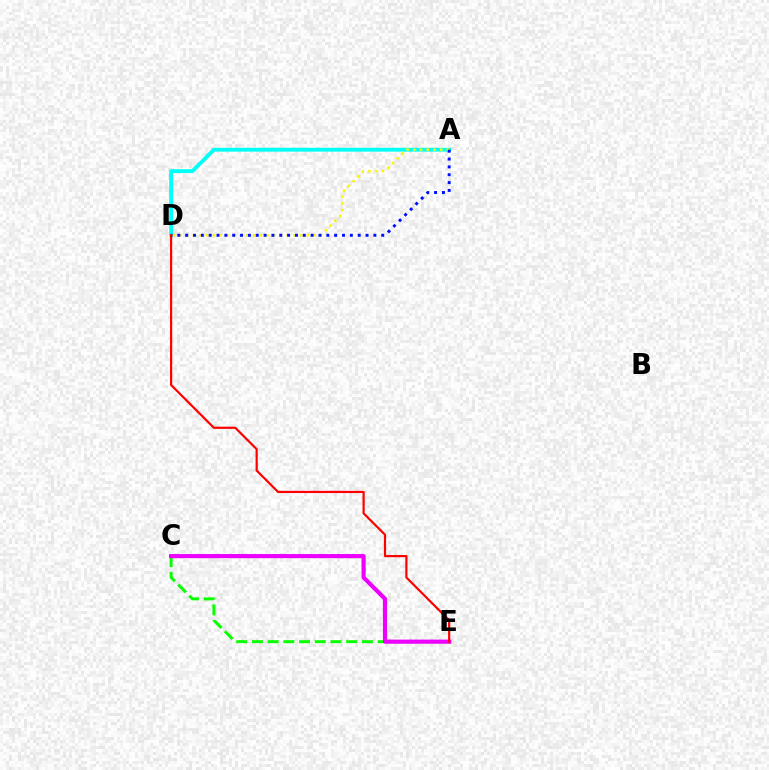{('A', 'D'): [{'color': '#00fff6', 'line_style': 'solid', 'thickness': 2.76}, {'color': '#fcf500', 'line_style': 'dotted', 'thickness': 1.82}, {'color': '#0010ff', 'line_style': 'dotted', 'thickness': 2.13}], ('C', 'E'): [{'color': '#08ff00', 'line_style': 'dashed', 'thickness': 2.13}, {'color': '#ee00ff', 'line_style': 'solid', 'thickness': 2.99}], ('D', 'E'): [{'color': '#ff0000', 'line_style': 'solid', 'thickness': 1.58}]}